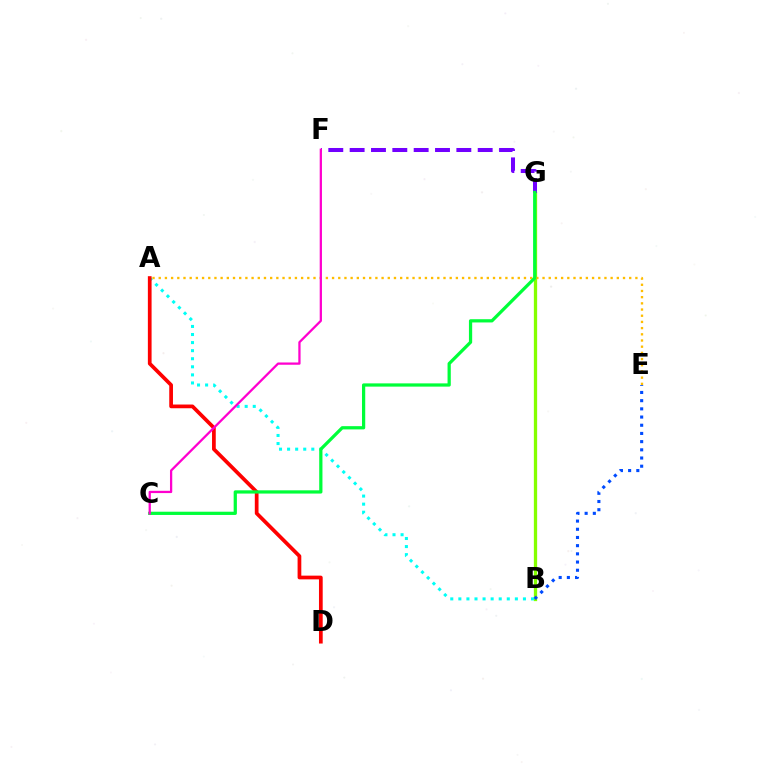{('B', 'G'): [{'color': '#84ff00', 'line_style': 'solid', 'thickness': 2.37}], ('A', 'B'): [{'color': '#00fff6', 'line_style': 'dotted', 'thickness': 2.19}], ('A', 'E'): [{'color': '#ffbd00', 'line_style': 'dotted', 'thickness': 1.68}], ('A', 'D'): [{'color': '#ff0000', 'line_style': 'solid', 'thickness': 2.68}], ('F', 'G'): [{'color': '#7200ff', 'line_style': 'dashed', 'thickness': 2.9}], ('C', 'G'): [{'color': '#00ff39', 'line_style': 'solid', 'thickness': 2.33}], ('C', 'F'): [{'color': '#ff00cf', 'line_style': 'solid', 'thickness': 1.64}], ('B', 'E'): [{'color': '#004bff', 'line_style': 'dotted', 'thickness': 2.23}]}